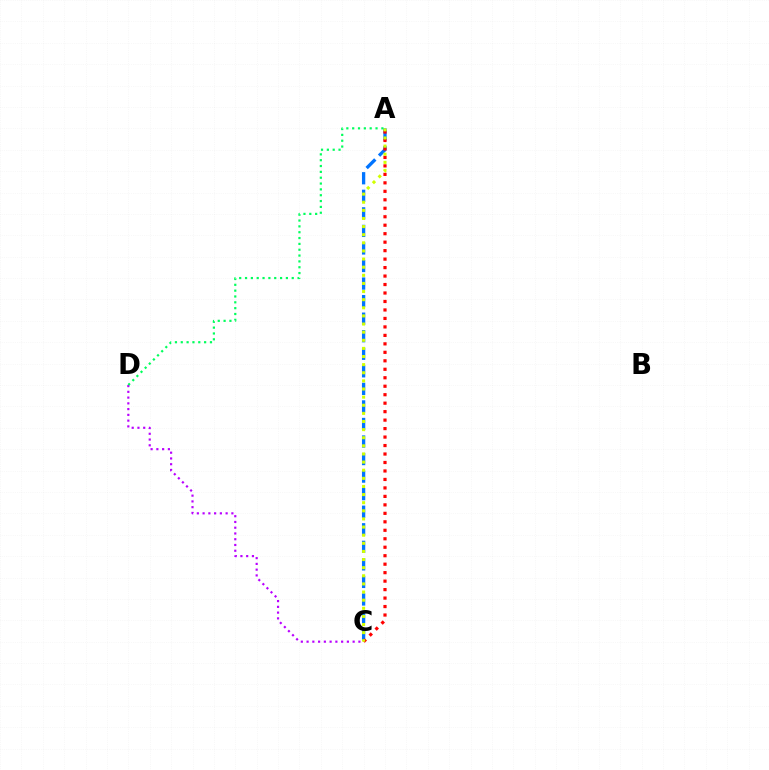{('C', 'D'): [{'color': '#b900ff', 'line_style': 'dotted', 'thickness': 1.56}], ('A', 'C'): [{'color': '#0074ff', 'line_style': 'dashed', 'thickness': 2.38}, {'color': '#ff0000', 'line_style': 'dotted', 'thickness': 2.3}, {'color': '#d1ff00', 'line_style': 'dotted', 'thickness': 2.21}], ('A', 'D'): [{'color': '#00ff5c', 'line_style': 'dotted', 'thickness': 1.59}]}